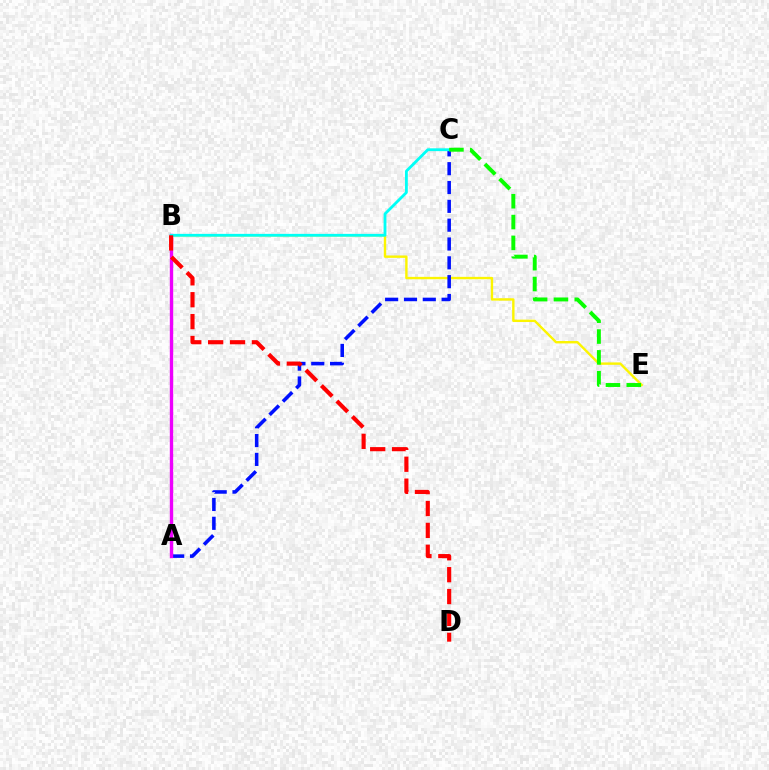{('B', 'E'): [{'color': '#fcf500', 'line_style': 'solid', 'thickness': 1.72}], ('A', 'C'): [{'color': '#0010ff', 'line_style': 'dashed', 'thickness': 2.56}], ('A', 'B'): [{'color': '#ee00ff', 'line_style': 'solid', 'thickness': 2.42}], ('B', 'C'): [{'color': '#00fff6', 'line_style': 'solid', 'thickness': 2.03}], ('B', 'D'): [{'color': '#ff0000', 'line_style': 'dashed', 'thickness': 2.97}], ('C', 'E'): [{'color': '#08ff00', 'line_style': 'dashed', 'thickness': 2.83}]}